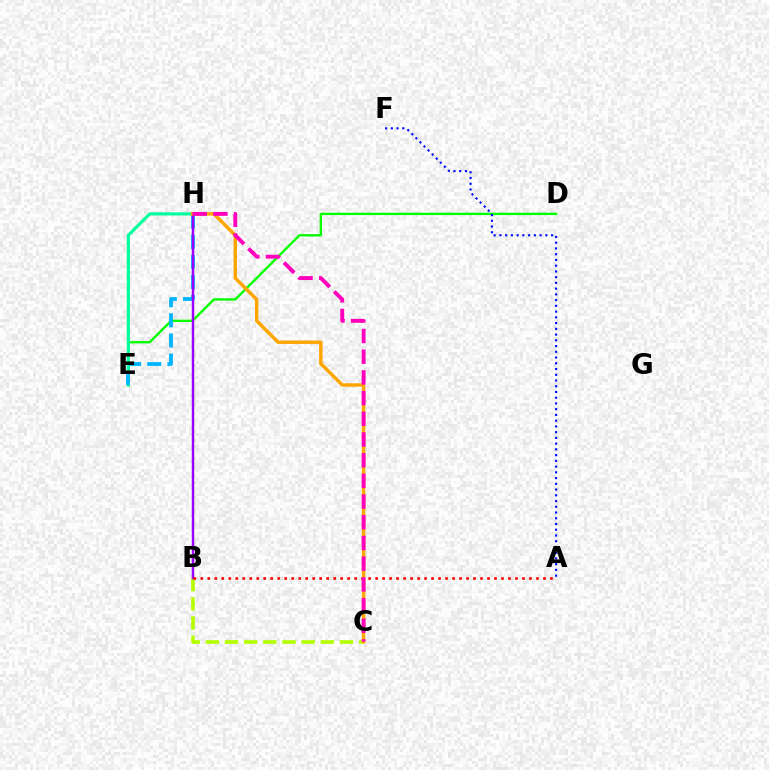{('B', 'C'): [{'color': '#b3ff00', 'line_style': 'dashed', 'thickness': 2.6}], ('D', 'E'): [{'color': '#08ff00', 'line_style': 'solid', 'thickness': 1.72}], ('A', 'F'): [{'color': '#0010ff', 'line_style': 'dotted', 'thickness': 1.56}], ('E', 'H'): [{'color': '#00ff9d', 'line_style': 'solid', 'thickness': 2.28}, {'color': '#00b5ff', 'line_style': 'dashed', 'thickness': 2.73}], ('B', 'H'): [{'color': '#9b00ff', 'line_style': 'solid', 'thickness': 1.76}], ('A', 'B'): [{'color': '#ff0000', 'line_style': 'dotted', 'thickness': 1.9}], ('C', 'H'): [{'color': '#ffa500', 'line_style': 'solid', 'thickness': 2.48}, {'color': '#ff00bd', 'line_style': 'dashed', 'thickness': 2.81}]}